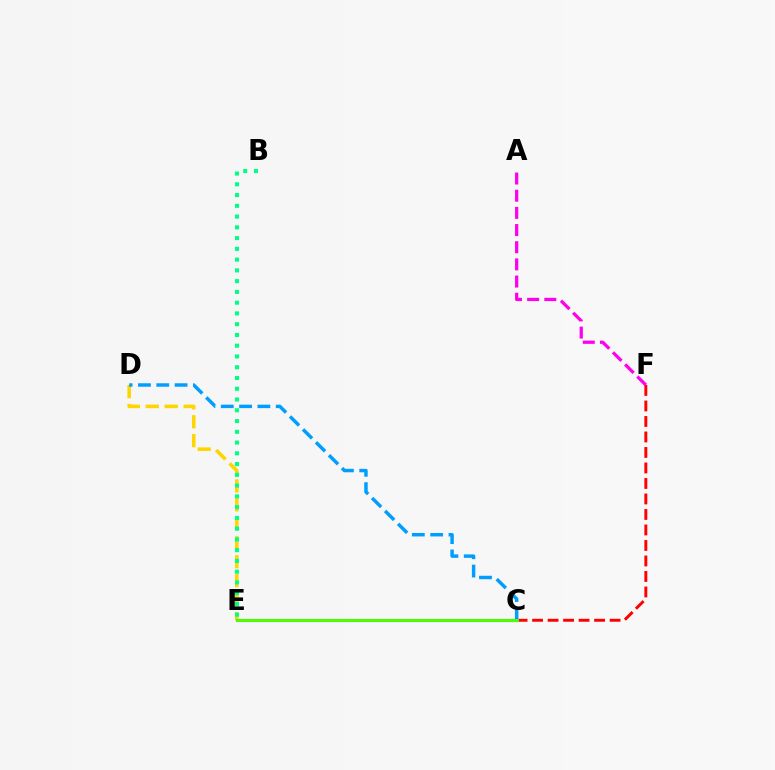{('D', 'E'): [{'color': '#ffd500', 'line_style': 'dashed', 'thickness': 2.57}], ('C', 'F'): [{'color': '#ff0000', 'line_style': 'dashed', 'thickness': 2.11}], ('C', 'D'): [{'color': '#009eff', 'line_style': 'dashed', 'thickness': 2.49}], ('C', 'E'): [{'color': '#3700ff', 'line_style': 'solid', 'thickness': 2.22}, {'color': '#4fff00', 'line_style': 'solid', 'thickness': 2.13}], ('A', 'F'): [{'color': '#ff00ed', 'line_style': 'dashed', 'thickness': 2.33}], ('B', 'E'): [{'color': '#00ff86', 'line_style': 'dotted', 'thickness': 2.92}]}